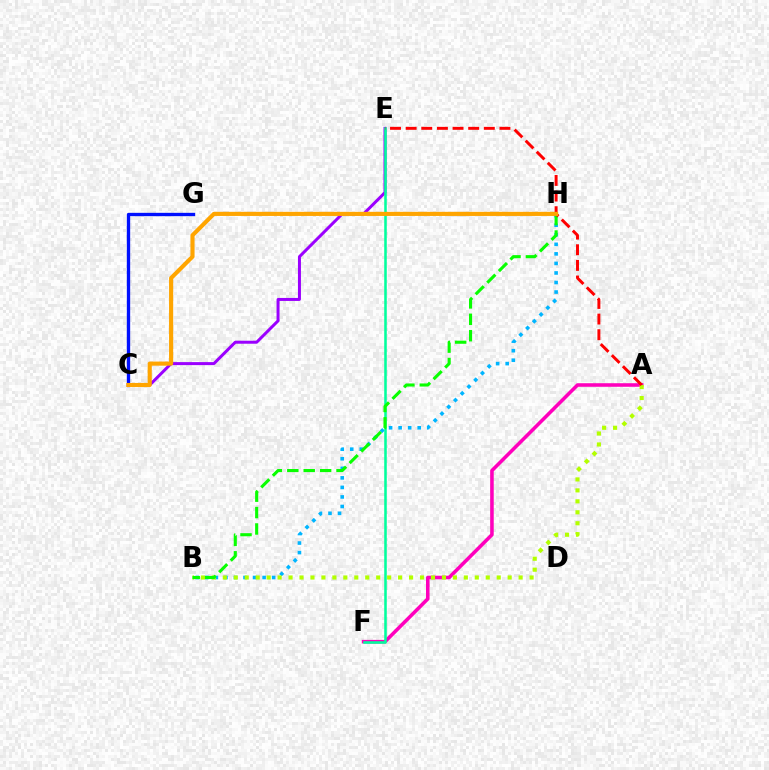{('C', 'E'): [{'color': '#9b00ff', 'line_style': 'solid', 'thickness': 2.16}], ('A', 'F'): [{'color': '#ff00bd', 'line_style': 'solid', 'thickness': 2.57}], ('B', 'H'): [{'color': '#00b5ff', 'line_style': 'dotted', 'thickness': 2.59}, {'color': '#08ff00', 'line_style': 'dashed', 'thickness': 2.23}], ('A', 'B'): [{'color': '#b3ff00', 'line_style': 'dotted', 'thickness': 2.98}], ('E', 'F'): [{'color': '#00ff9d', 'line_style': 'solid', 'thickness': 1.84}], ('A', 'E'): [{'color': '#ff0000', 'line_style': 'dashed', 'thickness': 2.12}], ('C', 'G'): [{'color': '#0010ff', 'line_style': 'solid', 'thickness': 2.4}], ('C', 'H'): [{'color': '#ffa500', 'line_style': 'solid', 'thickness': 2.97}]}